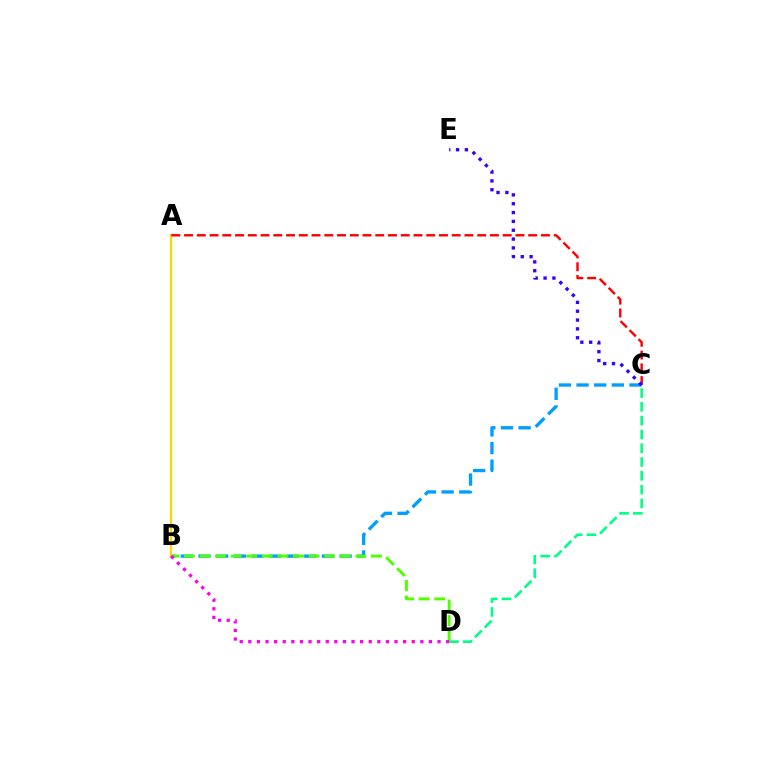{('B', 'C'): [{'color': '#009eff', 'line_style': 'dashed', 'thickness': 2.4}], ('C', 'D'): [{'color': '#00ff86', 'line_style': 'dashed', 'thickness': 1.87}], ('A', 'B'): [{'color': '#ffd500', 'line_style': 'solid', 'thickness': 1.61}], ('B', 'D'): [{'color': '#4fff00', 'line_style': 'dashed', 'thickness': 2.12}, {'color': '#ff00ed', 'line_style': 'dotted', 'thickness': 2.34}], ('A', 'C'): [{'color': '#ff0000', 'line_style': 'dashed', 'thickness': 1.73}], ('C', 'E'): [{'color': '#3700ff', 'line_style': 'dotted', 'thickness': 2.4}]}